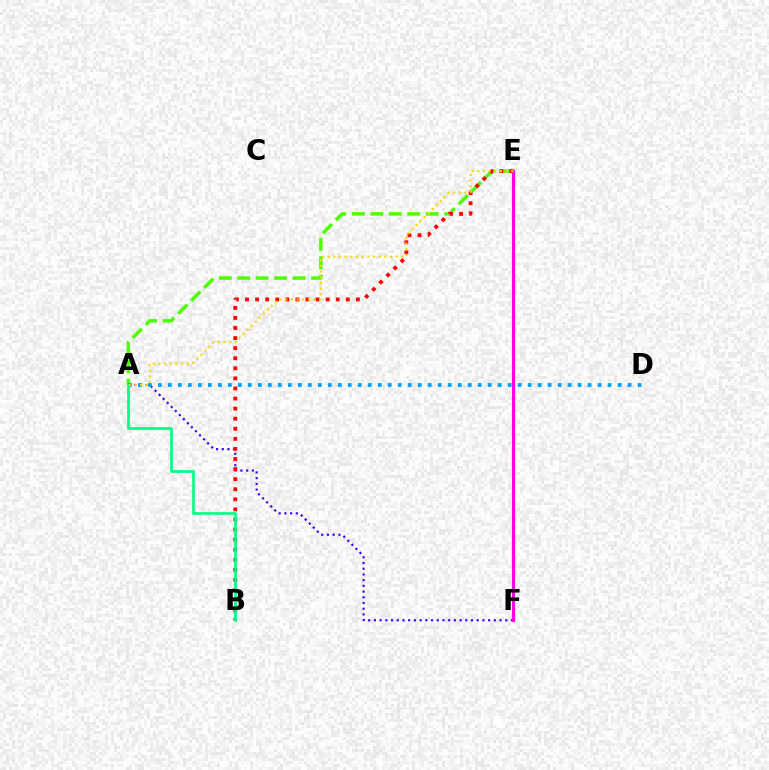{('A', 'E'): [{'color': '#4fff00', 'line_style': 'dashed', 'thickness': 2.51}, {'color': '#ffd500', 'line_style': 'dotted', 'thickness': 1.54}], ('A', 'F'): [{'color': '#3700ff', 'line_style': 'dotted', 'thickness': 1.55}], ('B', 'E'): [{'color': '#ff0000', 'line_style': 'dotted', 'thickness': 2.74}], ('A', 'D'): [{'color': '#009eff', 'line_style': 'dotted', 'thickness': 2.72}], ('A', 'B'): [{'color': '#00ff86', 'line_style': 'solid', 'thickness': 1.94}], ('E', 'F'): [{'color': '#ff00ed', 'line_style': 'solid', 'thickness': 2.26}]}